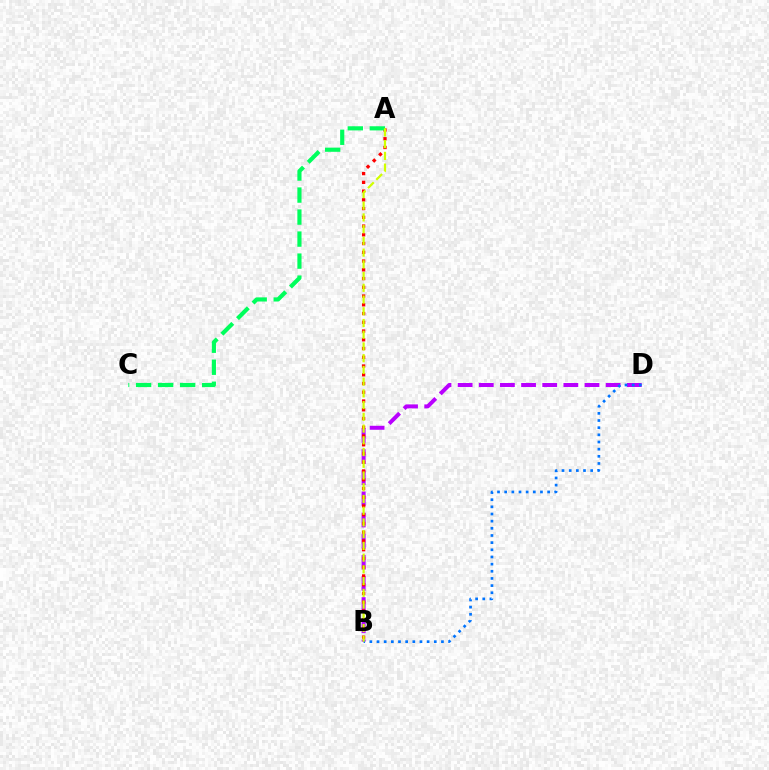{('B', 'D'): [{'color': '#b900ff', 'line_style': 'dashed', 'thickness': 2.87}, {'color': '#0074ff', 'line_style': 'dotted', 'thickness': 1.94}], ('A', 'B'): [{'color': '#ff0000', 'line_style': 'dotted', 'thickness': 2.38}, {'color': '#d1ff00', 'line_style': 'dashed', 'thickness': 1.59}], ('A', 'C'): [{'color': '#00ff5c', 'line_style': 'dashed', 'thickness': 2.99}]}